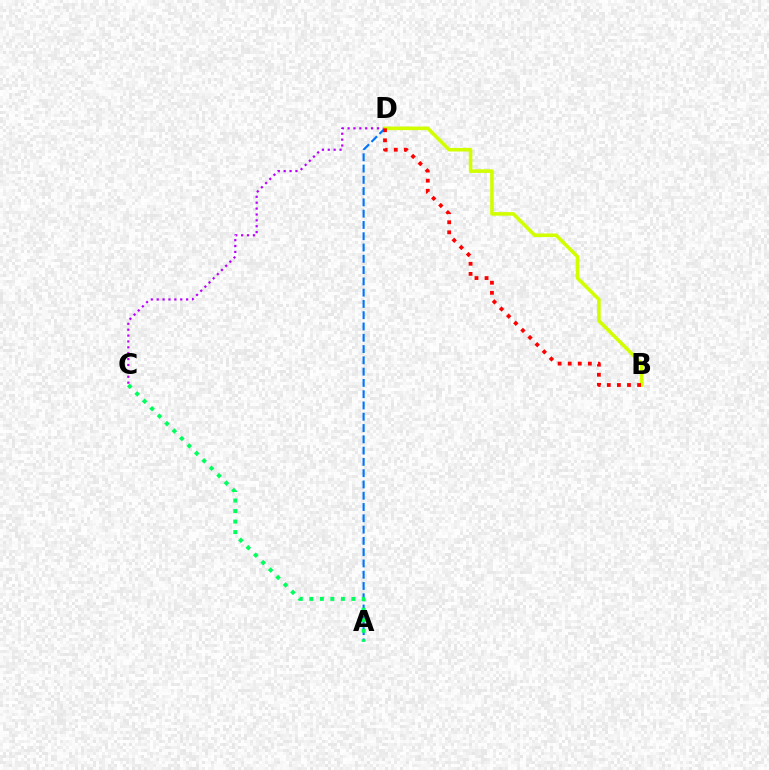{('C', 'D'): [{'color': '#b900ff', 'line_style': 'dotted', 'thickness': 1.6}], ('A', 'D'): [{'color': '#0074ff', 'line_style': 'dashed', 'thickness': 1.53}], ('B', 'D'): [{'color': '#d1ff00', 'line_style': 'solid', 'thickness': 2.58}, {'color': '#ff0000', 'line_style': 'dotted', 'thickness': 2.74}], ('A', 'C'): [{'color': '#00ff5c', 'line_style': 'dotted', 'thickness': 2.86}]}